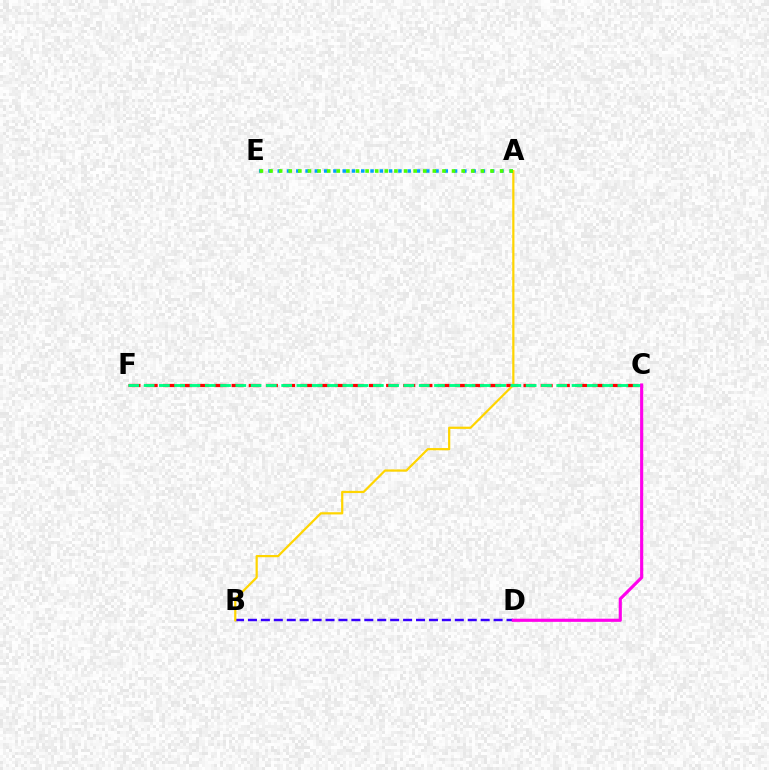{('B', 'D'): [{'color': '#3700ff', 'line_style': 'dashed', 'thickness': 1.76}], ('C', 'F'): [{'color': '#ff0000', 'line_style': 'dashed', 'thickness': 2.33}, {'color': '#00ff86', 'line_style': 'dashed', 'thickness': 2.08}], ('A', 'B'): [{'color': '#ffd500', 'line_style': 'solid', 'thickness': 1.6}], ('A', 'E'): [{'color': '#009eff', 'line_style': 'dotted', 'thickness': 2.52}, {'color': '#4fff00', 'line_style': 'dotted', 'thickness': 2.61}], ('C', 'D'): [{'color': '#ff00ed', 'line_style': 'solid', 'thickness': 2.26}]}